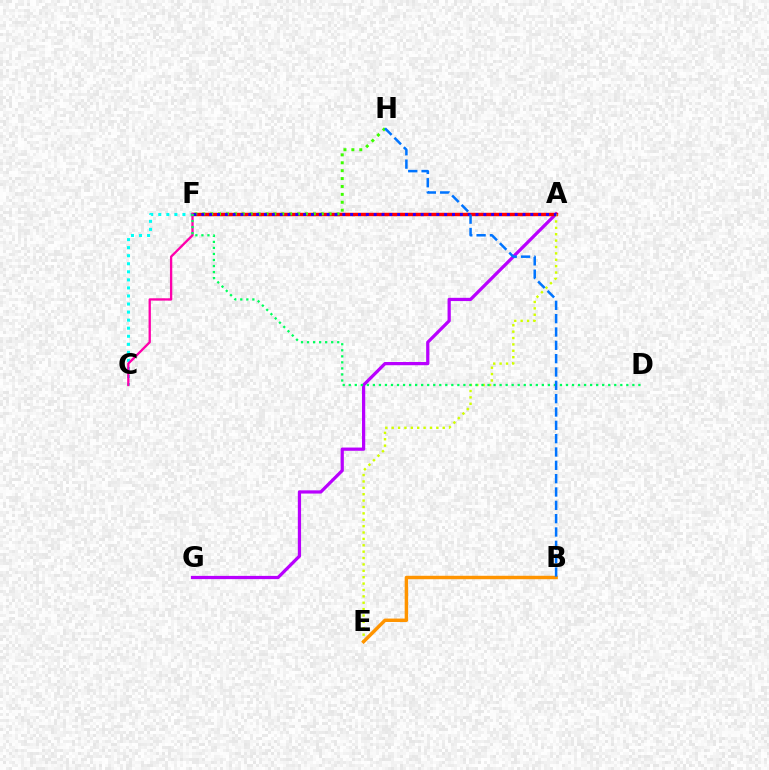{('C', 'F'): [{'color': '#00fff6', 'line_style': 'dotted', 'thickness': 2.19}, {'color': '#ff00ac', 'line_style': 'solid', 'thickness': 1.67}], ('A', 'G'): [{'color': '#b900ff', 'line_style': 'solid', 'thickness': 2.33}], ('A', 'F'): [{'color': '#ff0000', 'line_style': 'solid', 'thickness': 2.48}, {'color': '#2500ff', 'line_style': 'dotted', 'thickness': 2.13}], ('A', 'E'): [{'color': '#d1ff00', 'line_style': 'dotted', 'thickness': 1.73}], ('F', 'H'): [{'color': '#3dff00', 'line_style': 'dotted', 'thickness': 2.15}], ('D', 'F'): [{'color': '#00ff5c', 'line_style': 'dotted', 'thickness': 1.64}], ('B', 'E'): [{'color': '#ff9400', 'line_style': 'solid', 'thickness': 2.48}], ('B', 'H'): [{'color': '#0074ff', 'line_style': 'dashed', 'thickness': 1.81}]}